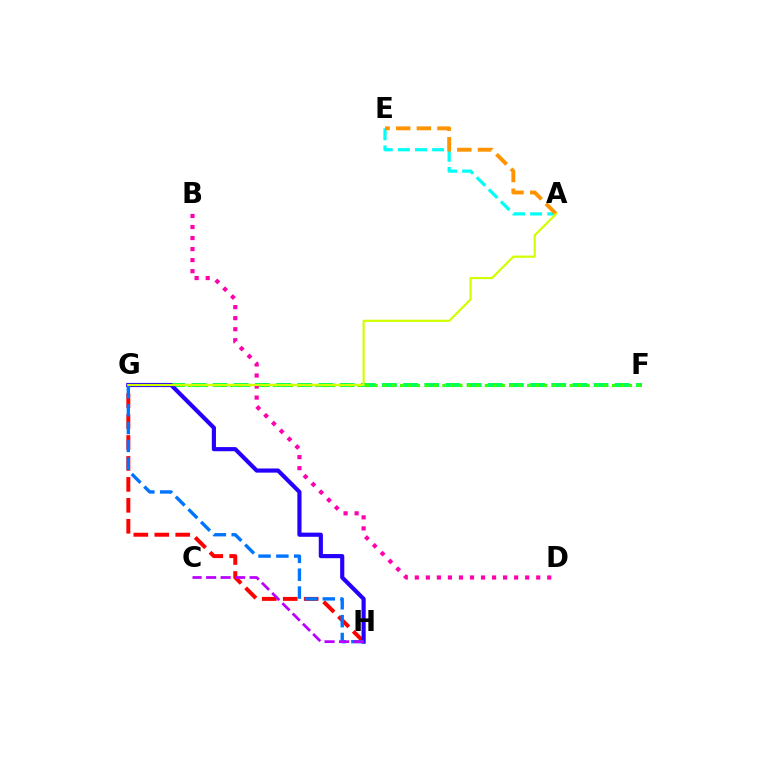{('F', 'G'): [{'color': '#00ff5c', 'line_style': 'dashed', 'thickness': 2.88}, {'color': '#3dff00', 'line_style': 'dotted', 'thickness': 2.3}], ('G', 'H'): [{'color': '#ff0000', 'line_style': 'dashed', 'thickness': 2.85}, {'color': '#2500ff', 'line_style': 'solid', 'thickness': 2.99}, {'color': '#0074ff', 'line_style': 'dashed', 'thickness': 2.42}], ('A', 'E'): [{'color': '#00fff6', 'line_style': 'dashed', 'thickness': 2.33}, {'color': '#ff9400', 'line_style': 'dashed', 'thickness': 2.8}], ('B', 'D'): [{'color': '#ff00ac', 'line_style': 'dotted', 'thickness': 3.0}], ('A', 'G'): [{'color': '#d1ff00', 'line_style': 'solid', 'thickness': 1.58}], ('C', 'H'): [{'color': '#b900ff', 'line_style': 'dashed', 'thickness': 1.97}]}